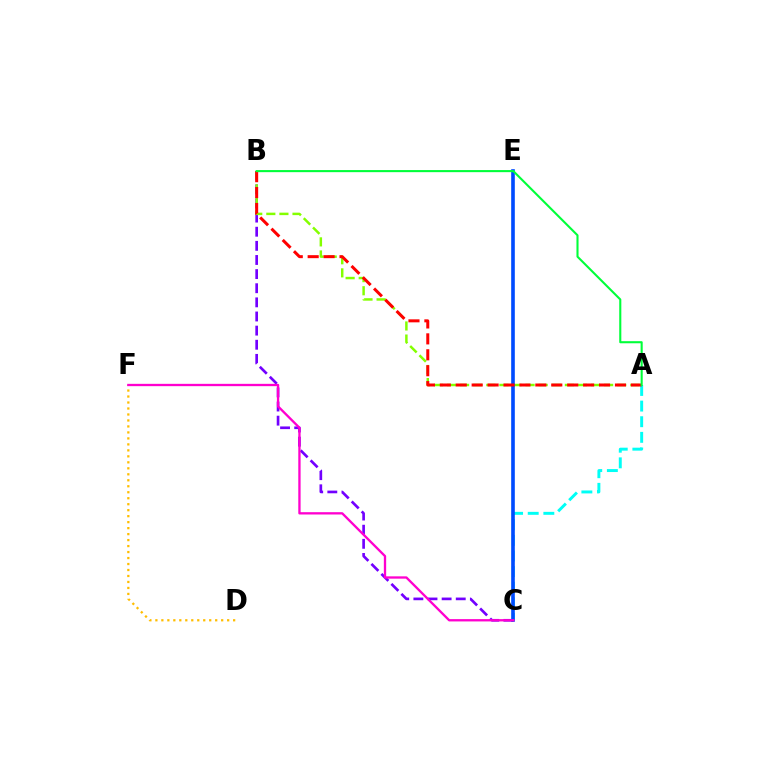{('A', 'C'): [{'color': '#00fff6', 'line_style': 'dashed', 'thickness': 2.12}], ('D', 'F'): [{'color': '#ffbd00', 'line_style': 'dotted', 'thickness': 1.63}], ('B', 'C'): [{'color': '#7200ff', 'line_style': 'dashed', 'thickness': 1.92}], ('A', 'B'): [{'color': '#84ff00', 'line_style': 'dashed', 'thickness': 1.78}, {'color': '#ff0000', 'line_style': 'dashed', 'thickness': 2.16}, {'color': '#00ff39', 'line_style': 'solid', 'thickness': 1.51}], ('C', 'E'): [{'color': '#004bff', 'line_style': 'solid', 'thickness': 2.61}], ('C', 'F'): [{'color': '#ff00cf', 'line_style': 'solid', 'thickness': 1.67}]}